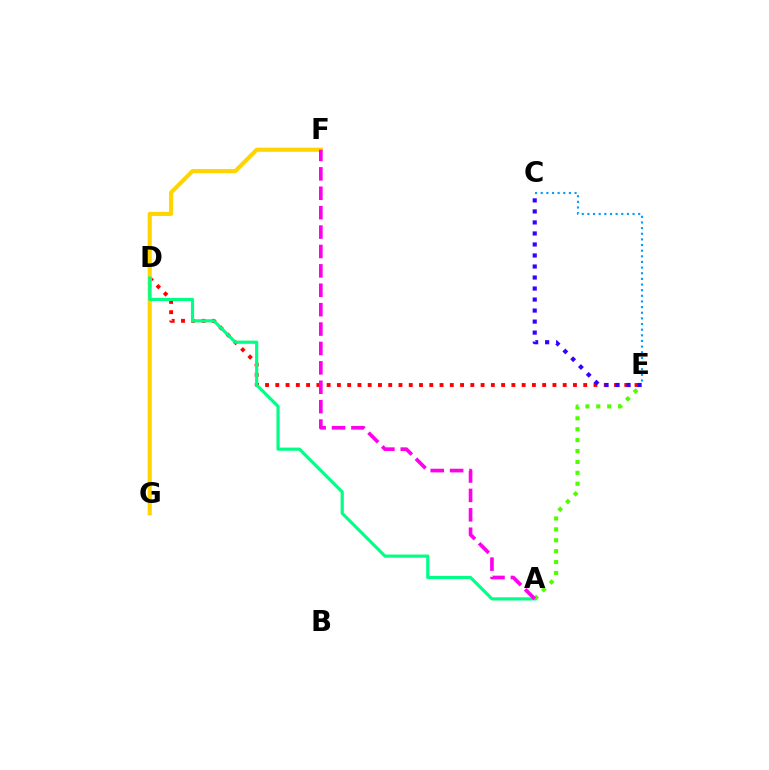{('D', 'E'): [{'color': '#ff0000', 'line_style': 'dotted', 'thickness': 2.79}], ('C', 'E'): [{'color': '#3700ff', 'line_style': 'dotted', 'thickness': 2.99}, {'color': '#009eff', 'line_style': 'dotted', 'thickness': 1.53}], ('A', 'E'): [{'color': '#4fff00', 'line_style': 'dotted', 'thickness': 2.96}], ('F', 'G'): [{'color': '#ffd500', 'line_style': 'solid', 'thickness': 2.97}], ('A', 'D'): [{'color': '#00ff86', 'line_style': 'solid', 'thickness': 2.28}], ('A', 'F'): [{'color': '#ff00ed', 'line_style': 'dashed', 'thickness': 2.64}]}